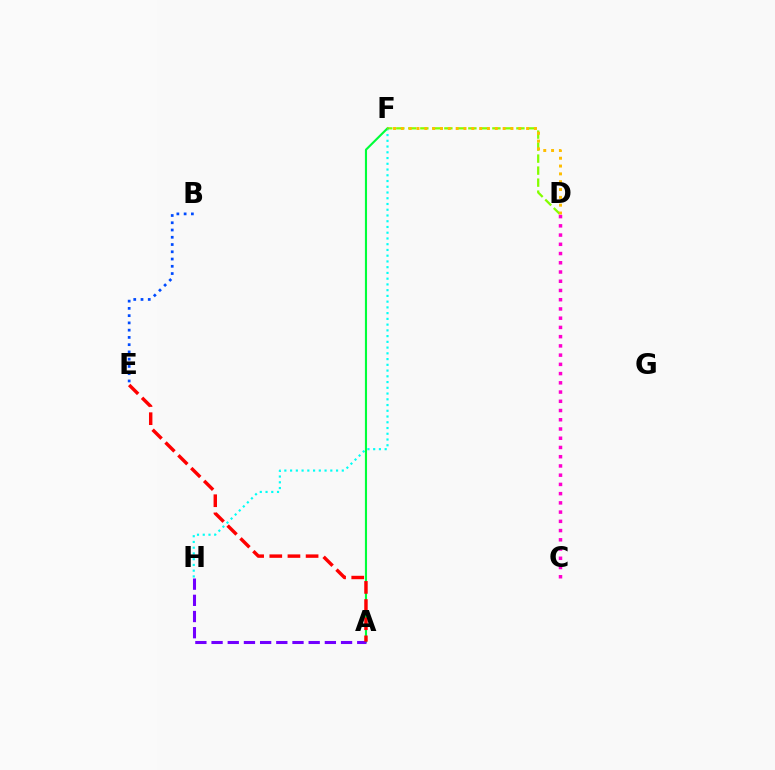{('D', 'F'): [{'color': '#84ff00', 'line_style': 'dashed', 'thickness': 1.63}, {'color': '#ffbd00', 'line_style': 'dotted', 'thickness': 2.13}], ('B', 'E'): [{'color': '#004bff', 'line_style': 'dotted', 'thickness': 1.97}], ('F', 'H'): [{'color': '#00fff6', 'line_style': 'dotted', 'thickness': 1.56}], ('A', 'F'): [{'color': '#00ff39', 'line_style': 'solid', 'thickness': 1.53}], ('C', 'D'): [{'color': '#ff00cf', 'line_style': 'dotted', 'thickness': 2.51}], ('A', 'H'): [{'color': '#7200ff', 'line_style': 'dashed', 'thickness': 2.2}], ('A', 'E'): [{'color': '#ff0000', 'line_style': 'dashed', 'thickness': 2.47}]}